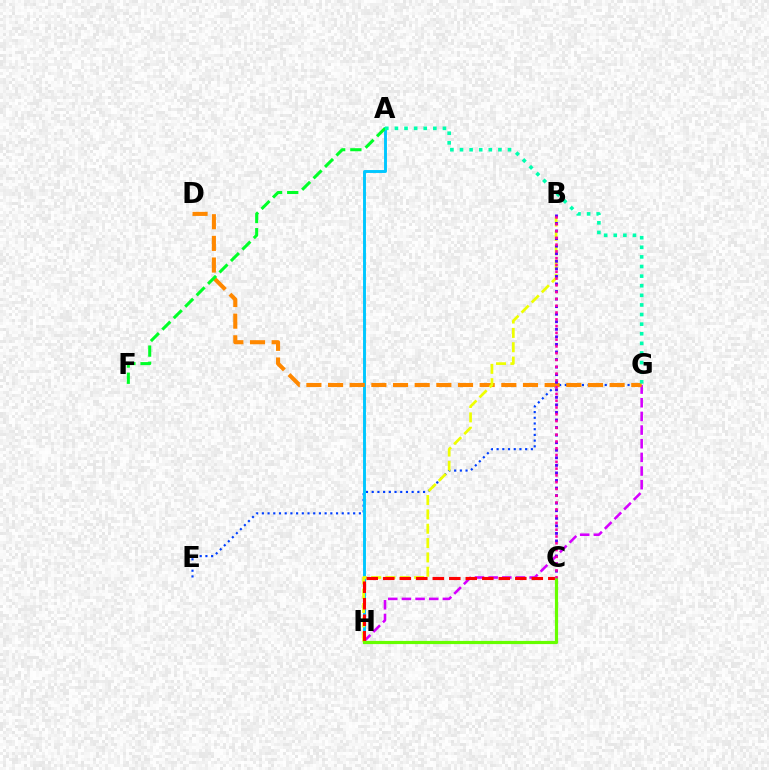{('E', 'G'): [{'color': '#003fff', 'line_style': 'dotted', 'thickness': 1.55}], ('A', 'H'): [{'color': '#00c7ff', 'line_style': 'solid', 'thickness': 2.1}], ('G', 'H'): [{'color': '#d600ff', 'line_style': 'dashed', 'thickness': 1.86}], ('D', 'G'): [{'color': '#ff8800', 'line_style': 'dashed', 'thickness': 2.94}], ('B', 'H'): [{'color': '#eeff00', 'line_style': 'dashed', 'thickness': 1.95}], ('C', 'H'): [{'color': '#ff0000', 'line_style': 'dashed', 'thickness': 2.24}, {'color': '#66ff00', 'line_style': 'solid', 'thickness': 2.29}], ('B', 'C'): [{'color': '#4f00ff', 'line_style': 'dotted', 'thickness': 2.05}, {'color': '#ff00a0', 'line_style': 'dotted', 'thickness': 1.84}], ('A', 'F'): [{'color': '#00ff27', 'line_style': 'dashed', 'thickness': 2.2}], ('A', 'G'): [{'color': '#00ffaf', 'line_style': 'dotted', 'thickness': 2.61}]}